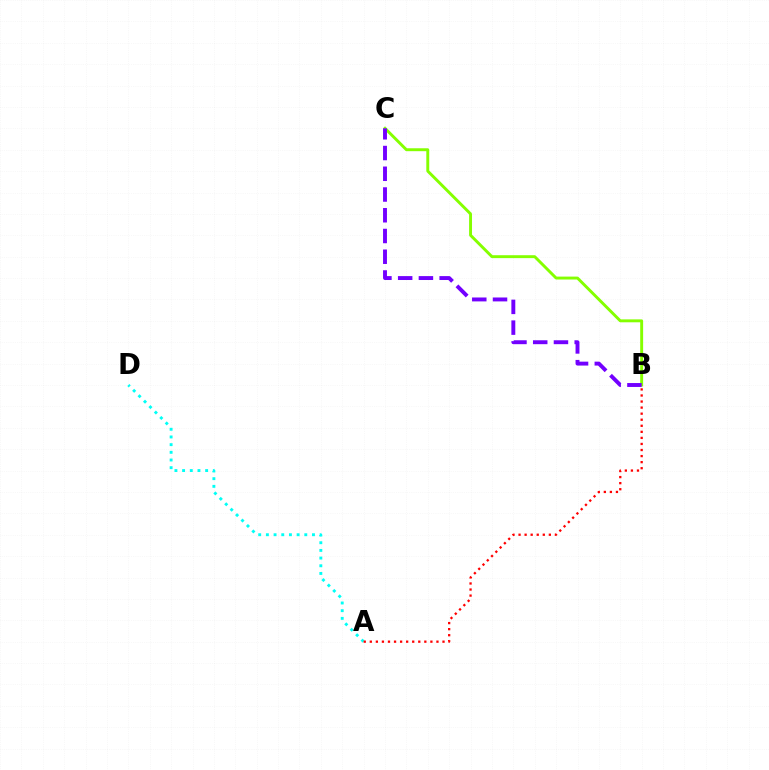{('A', 'D'): [{'color': '#00fff6', 'line_style': 'dotted', 'thickness': 2.09}], ('B', 'C'): [{'color': '#84ff00', 'line_style': 'solid', 'thickness': 2.1}, {'color': '#7200ff', 'line_style': 'dashed', 'thickness': 2.82}], ('A', 'B'): [{'color': '#ff0000', 'line_style': 'dotted', 'thickness': 1.65}]}